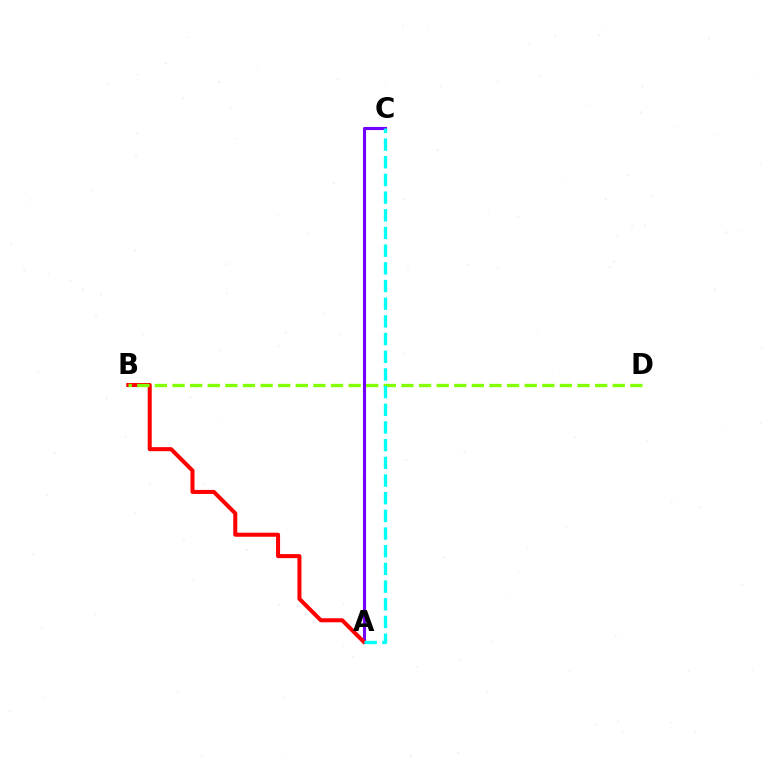{('A', 'C'): [{'color': '#7200ff', 'line_style': 'solid', 'thickness': 2.24}, {'color': '#00fff6', 'line_style': 'dashed', 'thickness': 2.4}], ('A', 'B'): [{'color': '#ff0000', 'line_style': 'solid', 'thickness': 2.91}], ('B', 'D'): [{'color': '#84ff00', 'line_style': 'dashed', 'thickness': 2.39}]}